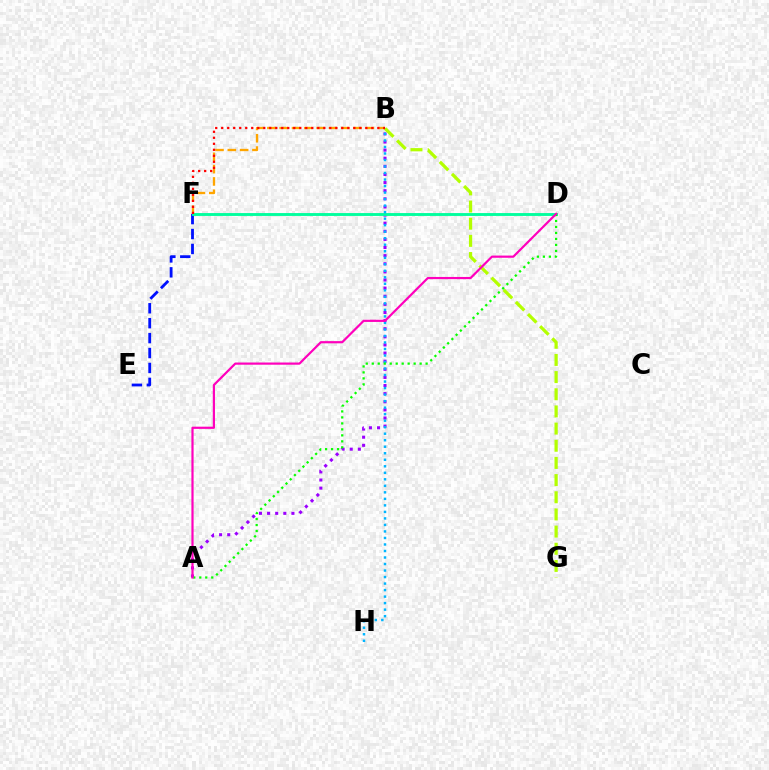{('B', 'F'): [{'color': '#ffa500', 'line_style': 'dashed', 'thickness': 1.67}, {'color': '#ff0000', 'line_style': 'dotted', 'thickness': 1.63}], ('A', 'B'): [{'color': '#9b00ff', 'line_style': 'dotted', 'thickness': 2.21}], ('E', 'F'): [{'color': '#0010ff', 'line_style': 'dashed', 'thickness': 2.03}], ('D', 'F'): [{'color': '#00ff9d', 'line_style': 'solid', 'thickness': 2.07}], ('B', 'H'): [{'color': '#00b5ff', 'line_style': 'dotted', 'thickness': 1.77}], ('B', 'G'): [{'color': '#b3ff00', 'line_style': 'dashed', 'thickness': 2.33}], ('A', 'D'): [{'color': '#08ff00', 'line_style': 'dotted', 'thickness': 1.63}, {'color': '#ff00bd', 'line_style': 'solid', 'thickness': 1.58}]}